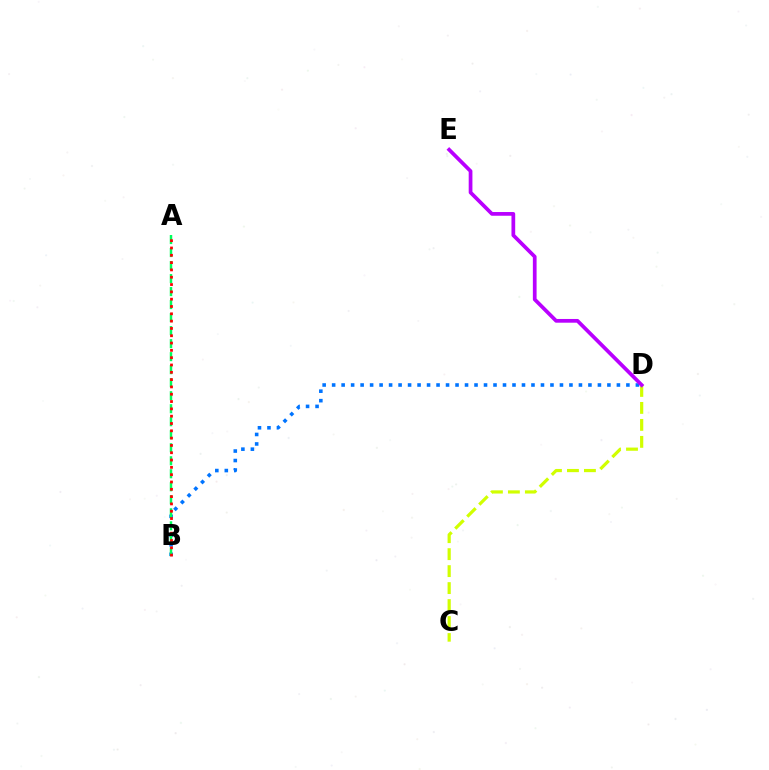{('C', 'D'): [{'color': '#d1ff00', 'line_style': 'dashed', 'thickness': 2.31}], ('B', 'D'): [{'color': '#0074ff', 'line_style': 'dotted', 'thickness': 2.58}], ('A', 'B'): [{'color': '#00ff5c', 'line_style': 'dashed', 'thickness': 1.77}, {'color': '#ff0000', 'line_style': 'dotted', 'thickness': 1.99}], ('D', 'E'): [{'color': '#b900ff', 'line_style': 'solid', 'thickness': 2.68}]}